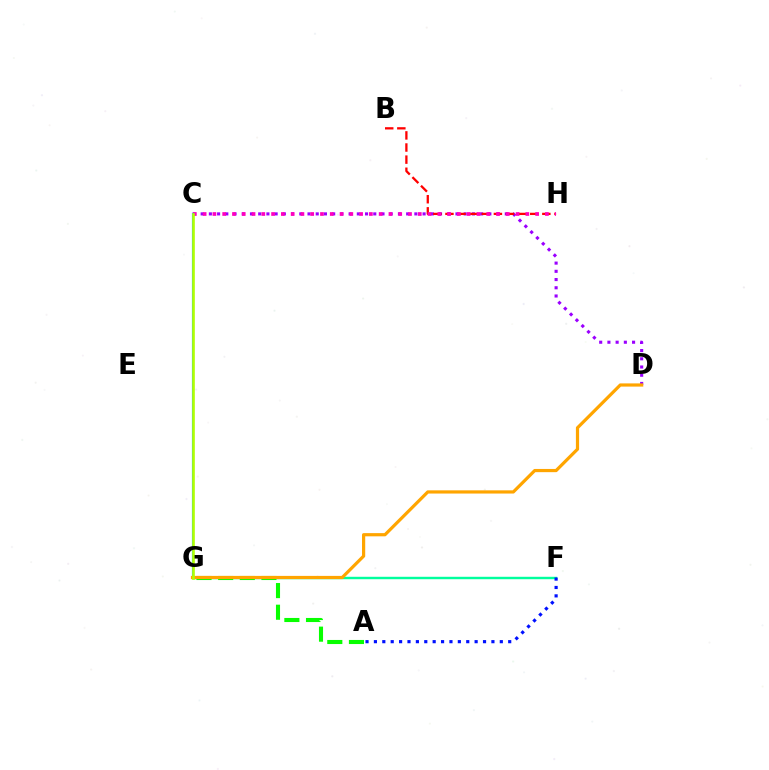{('F', 'G'): [{'color': '#00ff9d', 'line_style': 'solid', 'thickness': 1.74}], ('A', 'F'): [{'color': '#0010ff', 'line_style': 'dotted', 'thickness': 2.28}], ('A', 'G'): [{'color': '#08ff00', 'line_style': 'dashed', 'thickness': 2.94}], ('C', 'D'): [{'color': '#9b00ff', 'line_style': 'dotted', 'thickness': 2.23}], ('B', 'H'): [{'color': '#ff0000', 'line_style': 'dashed', 'thickness': 1.65}], ('C', 'H'): [{'color': '#ff00bd', 'line_style': 'dotted', 'thickness': 2.66}], ('C', 'G'): [{'color': '#00b5ff', 'line_style': 'solid', 'thickness': 1.57}, {'color': '#b3ff00', 'line_style': 'solid', 'thickness': 1.88}], ('D', 'G'): [{'color': '#ffa500', 'line_style': 'solid', 'thickness': 2.31}]}